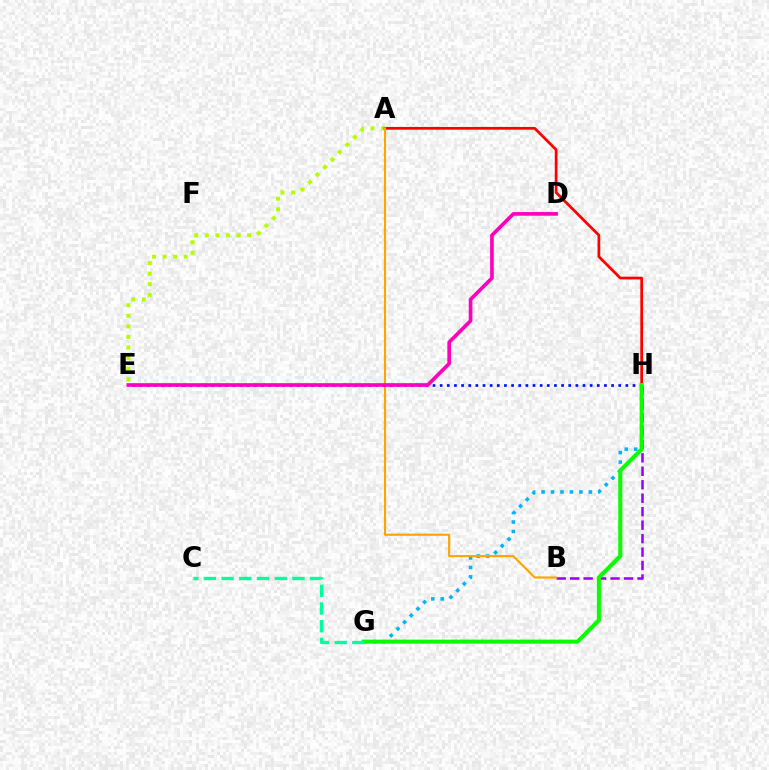{('G', 'H'): [{'color': '#00b5ff', 'line_style': 'dotted', 'thickness': 2.57}, {'color': '#08ff00', 'line_style': 'solid', 'thickness': 2.93}], ('B', 'H'): [{'color': '#9b00ff', 'line_style': 'dashed', 'thickness': 1.83}], ('A', 'E'): [{'color': '#b3ff00', 'line_style': 'dotted', 'thickness': 2.88}], ('A', 'H'): [{'color': '#ff0000', 'line_style': 'solid', 'thickness': 1.97}], ('A', 'B'): [{'color': '#ffa500', 'line_style': 'solid', 'thickness': 1.55}], ('E', 'H'): [{'color': '#0010ff', 'line_style': 'dotted', 'thickness': 1.94}], ('C', 'G'): [{'color': '#00ff9d', 'line_style': 'dashed', 'thickness': 2.4}], ('D', 'E'): [{'color': '#ff00bd', 'line_style': 'solid', 'thickness': 2.63}]}